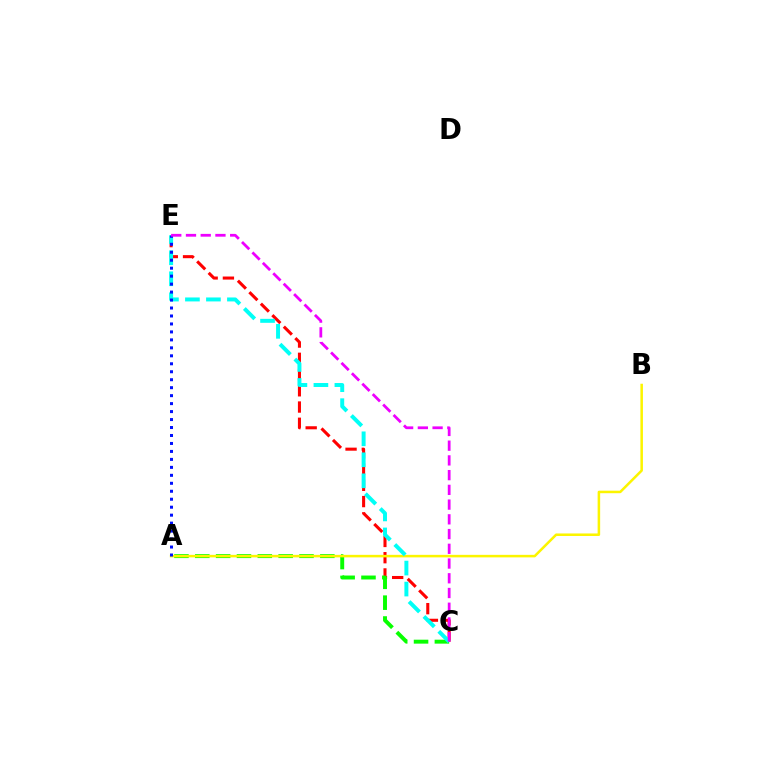{('C', 'E'): [{'color': '#ff0000', 'line_style': 'dashed', 'thickness': 2.21}, {'color': '#00fff6', 'line_style': 'dashed', 'thickness': 2.85}, {'color': '#ee00ff', 'line_style': 'dashed', 'thickness': 2.0}], ('A', 'C'): [{'color': '#08ff00', 'line_style': 'dashed', 'thickness': 2.83}], ('A', 'B'): [{'color': '#fcf500', 'line_style': 'solid', 'thickness': 1.82}], ('A', 'E'): [{'color': '#0010ff', 'line_style': 'dotted', 'thickness': 2.16}]}